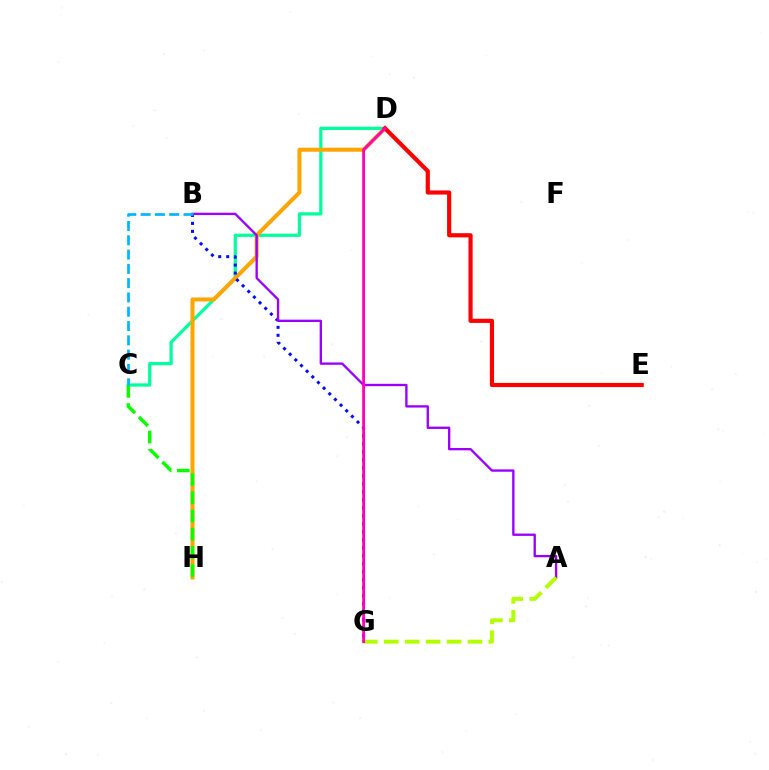{('C', 'D'): [{'color': '#00ff9d', 'line_style': 'solid', 'thickness': 2.33}], ('D', 'H'): [{'color': '#ffa500', 'line_style': 'solid', 'thickness': 2.89}], ('D', 'E'): [{'color': '#ff0000', 'line_style': 'solid', 'thickness': 3.0}], ('B', 'G'): [{'color': '#0010ff', 'line_style': 'dotted', 'thickness': 2.17}], ('A', 'B'): [{'color': '#9b00ff', 'line_style': 'solid', 'thickness': 1.69}], ('A', 'G'): [{'color': '#b3ff00', 'line_style': 'dashed', 'thickness': 2.84}], ('C', 'H'): [{'color': '#08ff00', 'line_style': 'dashed', 'thickness': 2.47}], ('B', 'C'): [{'color': '#00b5ff', 'line_style': 'dashed', 'thickness': 1.94}], ('D', 'G'): [{'color': '#ff00bd', 'line_style': 'solid', 'thickness': 2.03}]}